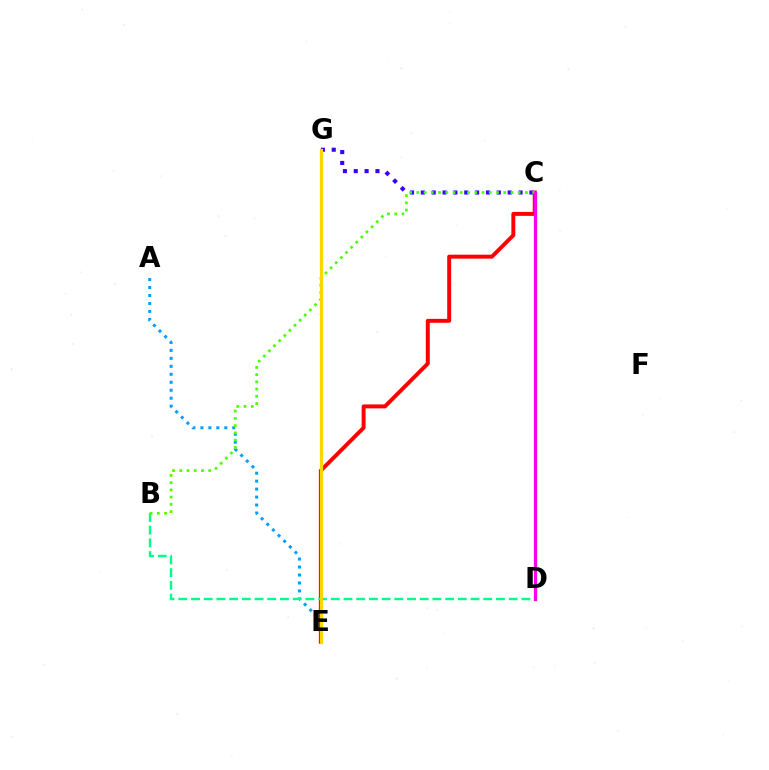{('A', 'E'): [{'color': '#009eff', 'line_style': 'dotted', 'thickness': 2.17}], ('C', 'E'): [{'color': '#ff0000', 'line_style': 'solid', 'thickness': 2.84}], ('C', 'G'): [{'color': '#3700ff', 'line_style': 'dotted', 'thickness': 2.95}], ('B', 'D'): [{'color': '#00ff86', 'line_style': 'dashed', 'thickness': 1.73}], ('B', 'C'): [{'color': '#4fff00', 'line_style': 'dotted', 'thickness': 1.97}], ('C', 'D'): [{'color': '#ff00ed', 'line_style': 'solid', 'thickness': 2.34}], ('E', 'G'): [{'color': '#ffd500', 'line_style': 'solid', 'thickness': 2.32}]}